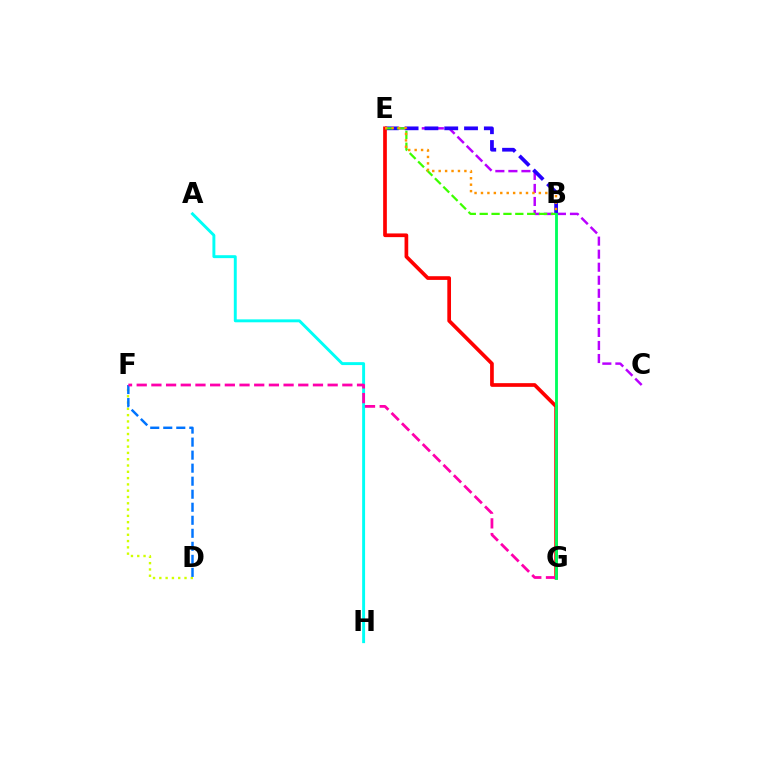{('C', 'E'): [{'color': '#b900ff', 'line_style': 'dashed', 'thickness': 1.77}], ('B', 'E'): [{'color': '#2500ff', 'line_style': 'dashed', 'thickness': 2.69}, {'color': '#3dff00', 'line_style': 'dashed', 'thickness': 1.61}, {'color': '#ff9400', 'line_style': 'dotted', 'thickness': 1.75}], ('D', 'F'): [{'color': '#d1ff00', 'line_style': 'dotted', 'thickness': 1.71}, {'color': '#0074ff', 'line_style': 'dashed', 'thickness': 1.77}], ('E', 'G'): [{'color': '#ff0000', 'line_style': 'solid', 'thickness': 2.66}], ('A', 'H'): [{'color': '#00fff6', 'line_style': 'solid', 'thickness': 2.11}], ('F', 'G'): [{'color': '#ff00ac', 'line_style': 'dashed', 'thickness': 2.0}], ('B', 'G'): [{'color': '#00ff5c', 'line_style': 'solid', 'thickness': 2.05}]}